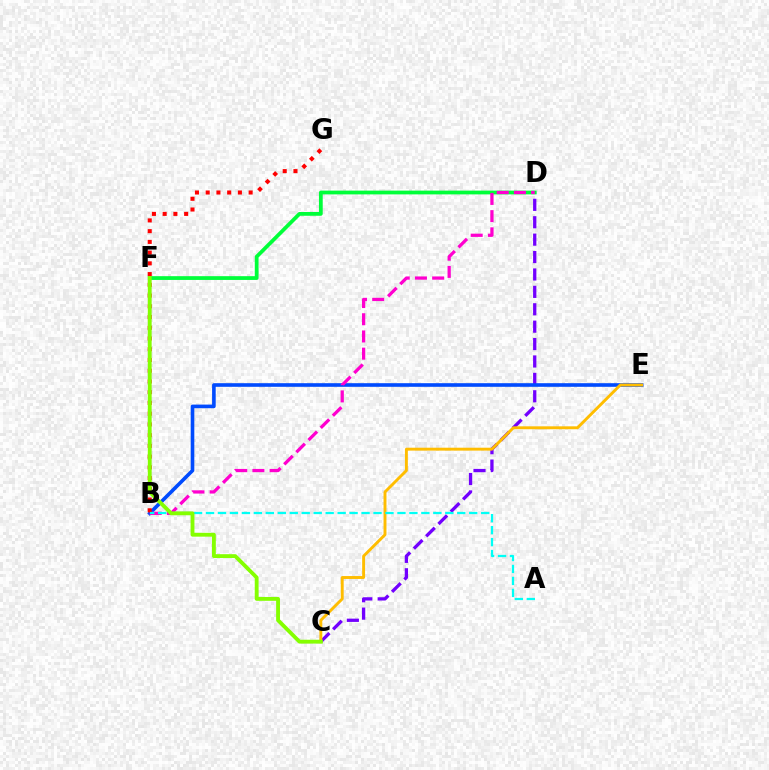{('C', 'D'): [{'color': '#7200ff', 'line_style': 'dashed', 'thickness': 2.36}], ('B', 'E'): [{'color': '#004bff', 'line_style': 'solid', 'thickness': 2.6}], ('D', 'F'): [{'color': '#00ff39', 'line_style': 'solid', 'thickness': 2.71}], ('B', 'D'): [{'color': '#ff00cf', 'line_style': 'dashed', 'thickness': 2.34}], ('B', 'G'): [{'color': '#ff0000', 'line_style': 'dotted', 'thickness': 2.92}], ('C', 'E'): [{'color': '#ffbd00', 'line_style': 'solid', 'thickness': 2.1}], ('A', 'B'): [{'color': '#00fff6', 'line_style': 'dashed', 'thickness': 1.63}], ('C', 'F'): [{'color': '#84ff00', 'line_style': 'solid', 'thickness': 2.77}]}